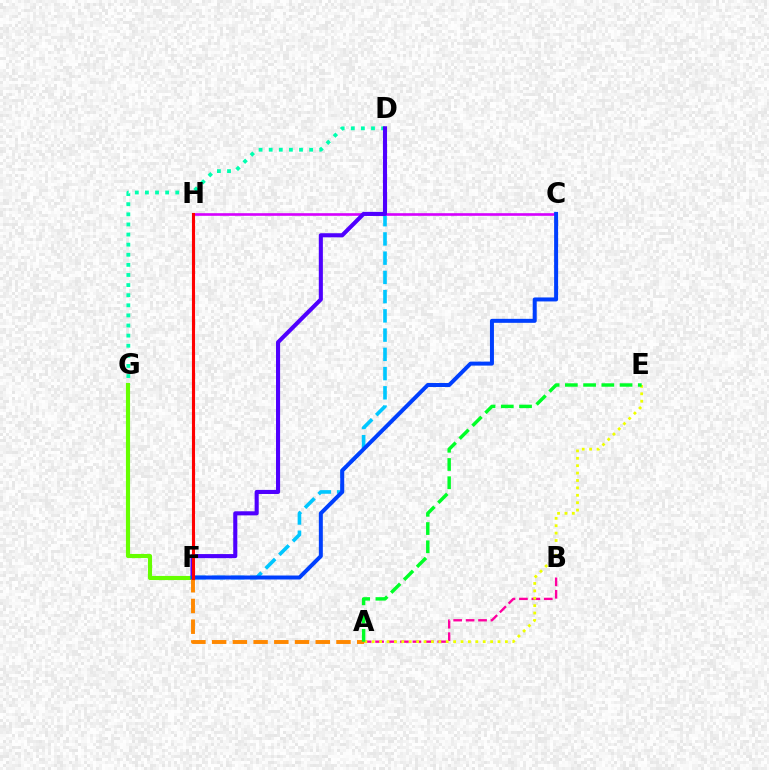{('D', 'F'): [{'color': '#00c7ff', 'line_style': 'dashed', 'thickness': 2.61}, {'color': '#4f00ff', 'line_style': 'solid', 'thickness': 2.94}], ('D', 'G'): [{'color': '#00ffaf', 'line_style': 'dotted', 'thickness': 2.75}], ('C', 'H'): [{'color': '#d600ff', 'line_style': 'solid', 'thickness': 1.89}], ('A', 'B'): [{'color': '#ff00a0', 'line_style': 'dashed', 'thickness': 1.69}], ('A', 'E'): [{'color': '#eeff00', 'line_style': 'dotted', 'thickness': 2.01}, {'color': '#00ff27', 'line_style': 'dashed', 'thickness': 2.48}], ('F', 'G'): [{'color': '#66ff00', 'line_style': 'solid', 'thickness': 2.97}], ('A', 'F'): [{'color': '#ff8800', 'line_style': 'dashed', 'thickness': 2.82}], ('C', 'F'): [{'color': '#003fff', 'line_style': 'solid', 'thickness': 2.87}], ('F', 'H'): [{'color': '#ff0000', 'line_style': 'solid', 'thickness': 2.25}]}